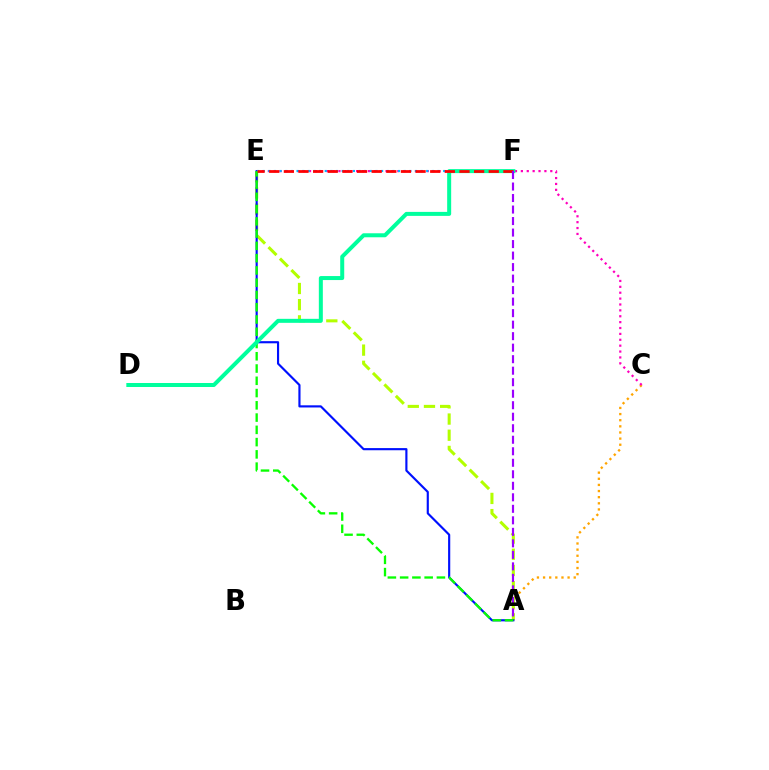{('A', 'C'): [{'color': '#ffa500', 'line_style': 'dotted', 'thickness': 1.67}], ('C', 'E'): [{'color': '#ff00bd', 'line_style': 'dotted', 'thickness': 1.6}], ('A', 'E'): [{'color': '#b3ff00', 'line_style': 'dashed', 'thickness': 2.2}, {'color': '#0010ff', 'line_style': 'solid', 'thickness': 1.55}, {'color': '#08ff00', 'line_style': 'dashed', 'thickness': 1.67}], ('E', 'F'): [{'color': '#00b5ff', 'line_style': 'dotted', 'thickness': 1.53}, {'color': '#ff0000', 'line_style': 'dashed', 'thickness': 1.99}], ('D', 'F'): [{'color': '#00ff9d', 'line_style': 'solid', 'thickness': 2.88}], ('A', 'F'): [{'color': '#9b00ff', 'line_style': 'dashed', 'thickness': 1.56}]}